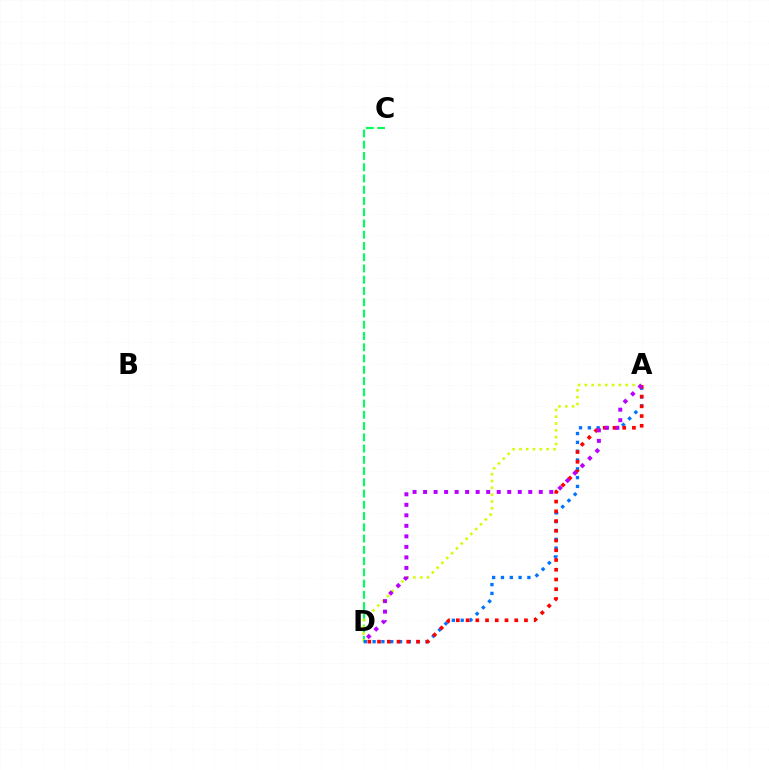{('C', 'D'): [{'color': '#00ff5c', 'line_style': 'dashed', 'thickness': 1.53}], ('A', 'D'): [{'color': '#d1ff00', 'line_style': 'dotted', 'thickness': 1.85}, {'color': '#0074ff', 'line_style': 'dotted', 'thickness': 2.4}, {'color': '#ff0000', 'line_style': 'dotted', 'thickness': 2.65}, {'color': '#b900ff', 'line_style': 'dotted', 'thickness': 2.86}]}